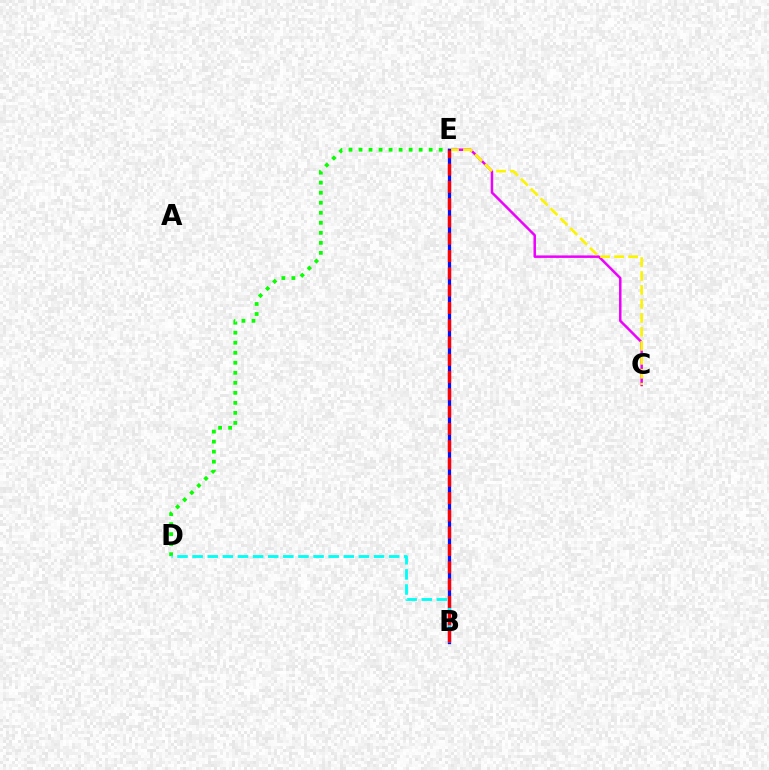{('C', 'E'): [{'color': '#ee00ff', 'line_style': 'solid', 'thickness': 1.8}, {'color': '#fcf500', 'line_style': 'dashed', 'thickness': 1.9}], ('D', 'E'): [{'color': '#08ff00', 'line_style': 'dotted', 'thickness': 2.72}], ('B', 'E'): [{'color': '#0010ff', 'line_style': 'solid', 'thickness': 2.34}, {'color': '#ff0000', 'line_style': 'dashed', 'thickness': 2.35}], ('B', 'D'): [{'color': '#00fff6', 'line_style': 'dashed', 'thickness': 2.05}]}